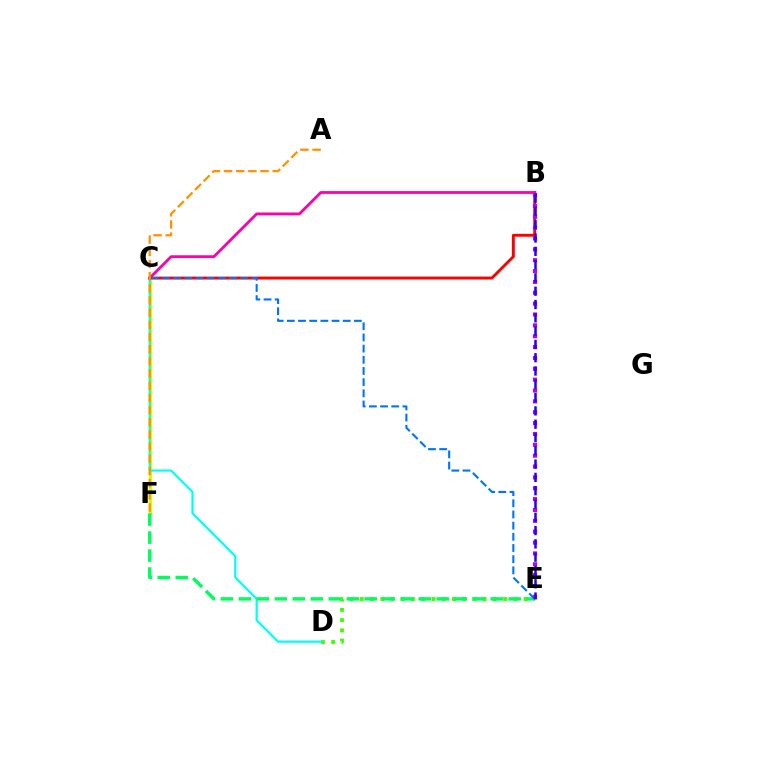{('D', 'E'): [{'color': '#3dff00', 'line_style': 'dotted', 'thickness': 2.78}], ('C', 'F'): [{'color': '#d1ff00', 'line_style': 'solid', 'thickness': 2.36}], ('C', 'D'): [{'color': '#00fff6', 'line_style': 'solid', 'thickness': 1.59}], ('B', 'C'): [{'color': '#ff0000', 'line_style': 'solid', 'thickness': 2.1}, {'color': '#ff00ac', 'line_style': 'solid', 'thickness': 2.01}], ('E', 'F'): [{'color': '#00ff5c', 'line_style': 'dashed', 'thickness': 2.44}], ('C', 'E'): [{'color': '#0074ff', 'line_style': 'dashed', 'thickness': 1.52}], ('B', 'E'): [{'color': '#b900ff', 'line_style': 'dotted', 'thickness': 2.95}, {'color': '#2500ff', 'line_style': 'dashed', 'thickness': 1.81}], ('A', 'F'): [{'color': '#ff9400', 'line_style': 'dashed', 'thickness': 1.65}]}